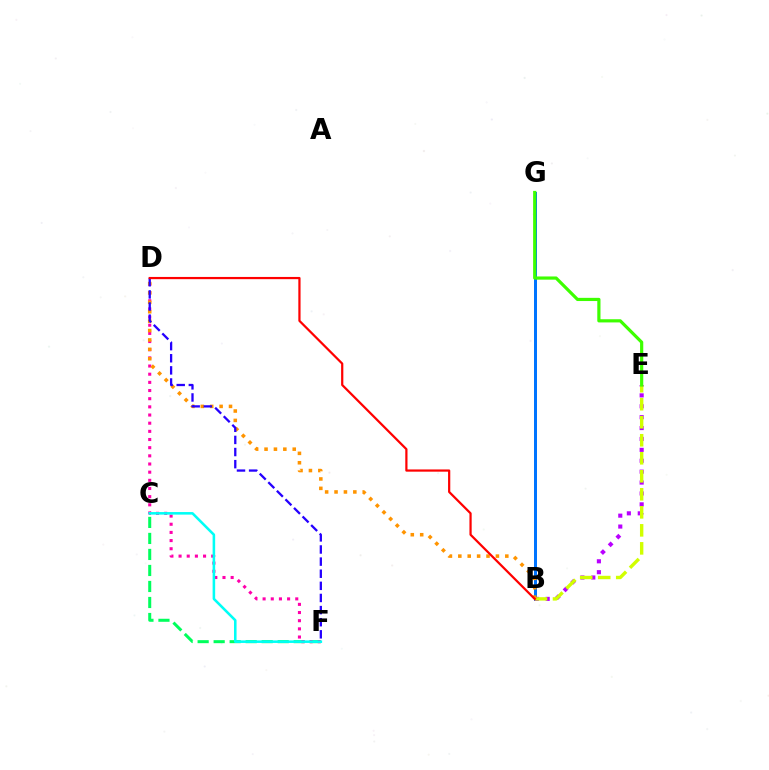{('C', 'F'): [{'color': '#00ff5c', 'line_style': 'dashed', 'thickness': 2.18}, {'color': '#00fff6', 'line_style': 'solid', 'thickness': 1.84}], ('D', 'F'): [{'color': '#ff00ac', 'line_style': 'dotted', 'thickness': 2.22}, {'color': '#2500ff', 'line_style': 'dashed', 'thickness': 1.65}], ('B', 'G'): [{'color': '#0074ff', 'line_style': 'solid', 'thickness': 2.16}], ('B', 'E'): [{'color': '#b900ff', 'line_style': 'dotted', 'thickness': 2.96}, {'color': '#d1ff00', 'line_style': 'dashed', 'thickness': 2.45}], ('B', 'D'): [{'color': '#ff9400', 'line_style': 'dotted', 'thickness': 2.55}, {'color': '#ff0000', 'line_style': 'solid', 'thickness': 1.6}], ('E', 'G'): [{'color': '#3dff00', 'line_style': 'solid', 'thickness': 2.3}]}